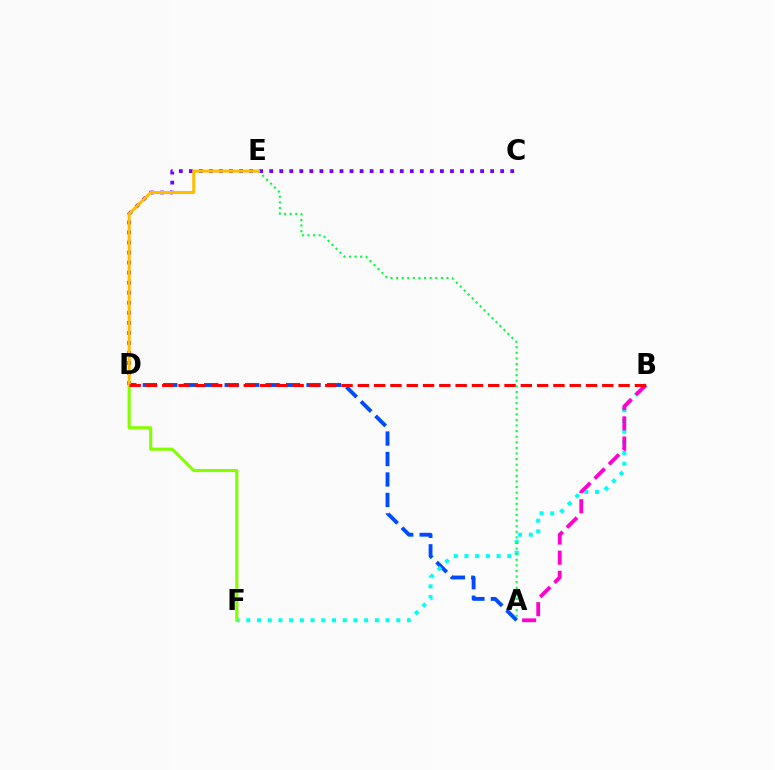{('A', 'D'): [{'color': '#004bff', 'line_style': 'dashed', 'thickness': 2.78}], ('C', 'D'): [{'color': '#7200ff', 'line_style': 'dotted', 'thickness': 2.73}], ('B', 'F'): [{'color': '#00fff6', 'line_style': 'dotted', 'thickness': 2.91}], ('A', 'E'): [{'color': '#00ff39', 'line_style': 'dotted', 'thickness': 1.52}], ('A', 'B'): [{'color': '#ff00cf', 'line_style': 'dashed', 'thickness': 2.74}], ('D', 'F'): [{'color': '#84ff00', 'line_style': 'solid', 'thickness': 2.24}], ('D', 'E'): [{'color': '#ffbd00', 'line_style': 'solid', 'thickness': 2.17}], ('B', 'D'): [{'color': '#ff0000', 'line_style': 'dashed', 'thickness': 2.21}]}